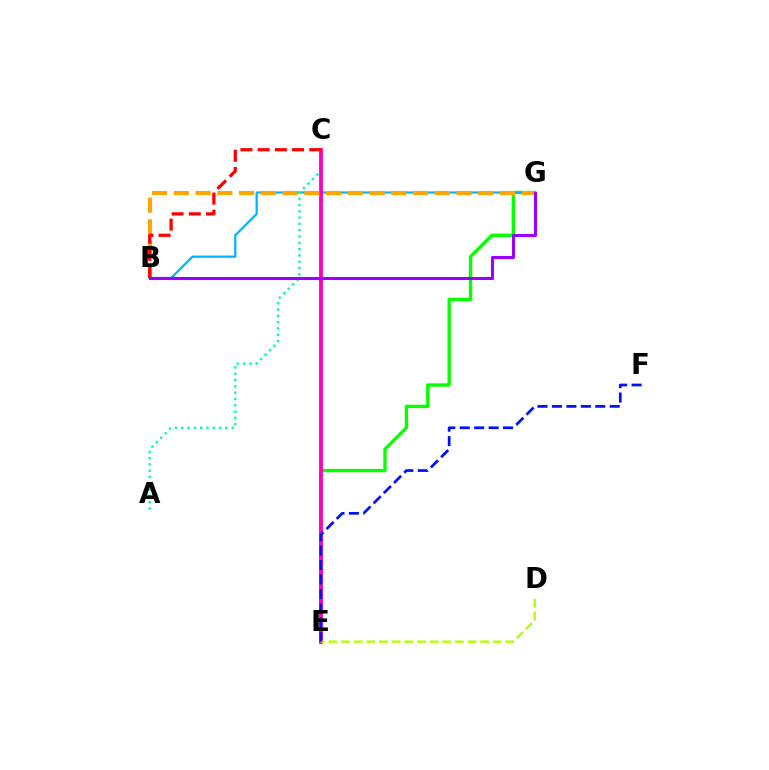{('E', 'G'): [{'color': '#08ff00', 'line_style': 'solid', 'thickness': 2.41}], ('B', 'G'): [{'color': '#00b5ff', 'line_style': 'solid', 'thickness': 1.61}, {'color': '#ffa500', 'line_style': 'dashed', 'thickness': 2.95}, {'color': '#9b00ff', 'line_style': 'solid', 'thickness': 2.19}], ('A', 'C'): [{'color': '#00ff9d', 'line_style': 'dotted', 'thickness': 1.71}], ('C', 'E'): [{'color': '#ff00bd', 'line_style': 'solid', 'thickness': 2.75}], ('D', 'E'): [{'color': '#b3ff00', 'line_style': 'dashed', 'thickness': 1.72}], ('E', 'F'): [{'color': '#0010ff', 'line_style': 'dashed', 'thickness': 1.96}], ('B', 'C'): [{'color': '#ff0000', 'line_style': 'dashed', 'thickness': 2.34}]}